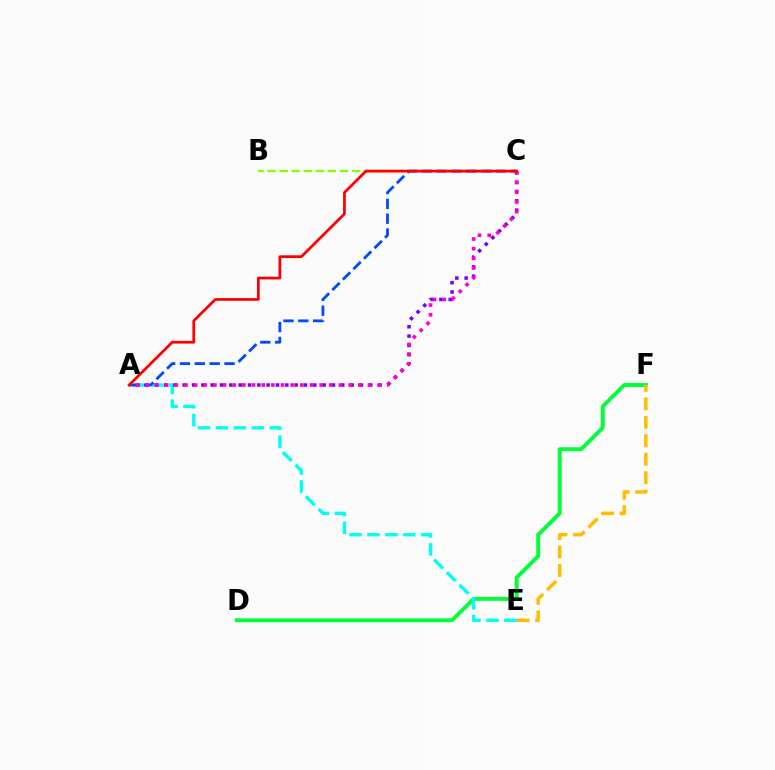{('B', 'C'): [{'color': '#84ff00', 'line_style': 'dashed', 'thickness': 1.64}], ('D', 'F'): [{'color': '#00ff39', 'line_style': 'solid', 'thickness': 2.81}], ('E', 'F'): [{'color': '#ffbd00', 'line_style': 'dashed', 'thickness': 2.51}], ('A', 'E'): [{'color': '#00fff6', 'line_style': 'dashed', 'thickness': 2.44}], ('A', 'C'): [{'color': '#004bff', 'line_style': 'dashed', 'thickness': 2.02}, {'color': '#7200ff', 'line_style': 'dotted', 'thickness': 2.53}, {'color': '#ff00cf', 'line_style': 'dotted', 'thickness': 2.62}, {'color': '#ff0000', 'line_style': 'solid', 'thickness': 1.98}]}